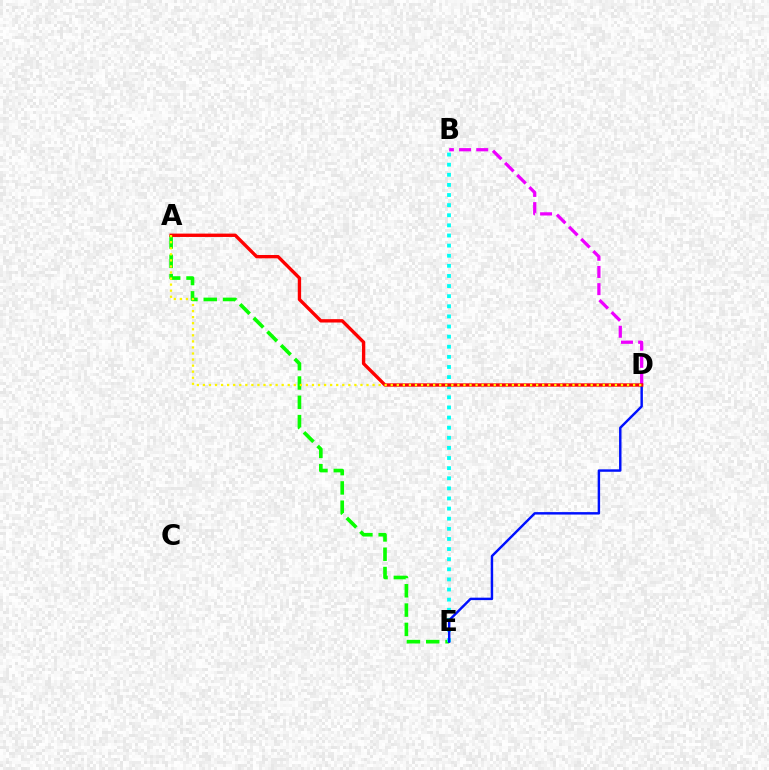{('B', 'D'): [{'color': '#ee00ff', 'line_style': 'dashed', 'thickness': 2.33}], ('A', 'E'): [{'color': '#08ff00', 'line_style': 'dashed', 'thickness': 2.62}], ('B', 'E'): [{'color': '#00fff6', 'line_style': 'dotted', 'thickness': 2.75}], ('D', 'E'): [{'color': '#0010ff', 'line_style': 'solid', 'thickness': 1.76}], ('A', 'D'): [{'color': '#ff0000', 'line_style': 'solid', 'thickness': 2.41}, {'color': '#fcf500', 'line_style': 'dotted', 'thickness': 1.65}]}